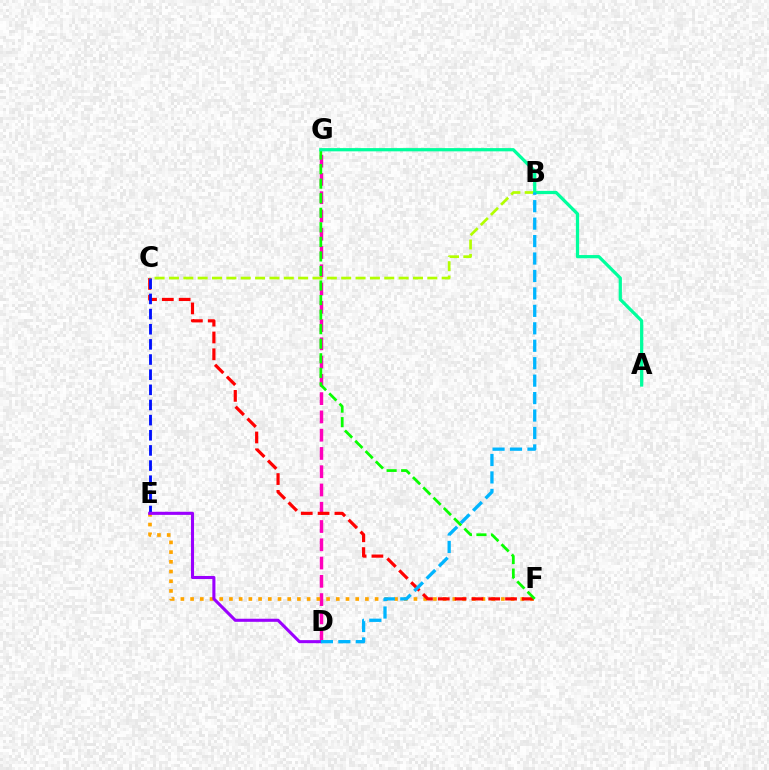{('D', 'G'): [{'color': '#ff00bd', 'line_style': 'dashed', 'thickness': 2.48}], ('E', 'F'): [{'color': '#ffa500', 'line_style': 'dotted', 'thickness': 2.64}], ('C', 'F'): [{'color': '#ff0000', 'line_style': 'dashed', 'thickness': 2.28}], ('C', 'E'): [{'color': '#0010ff', 'line_style': 'dashed', 'thickness': 2.06}], ('F', 'G'): [{'color': '#08ff00', 'line_style': 'dashed', 'thickness': 1.98}], ('B', 'C'): [{'color': '#b3ff00', 'line_style': 'dashed', 'thickness': 1.95}], ('D', 'E'): [{'color': '#9b00ff', 'line_style': 'solid', 'thickness': 2.22}], ('A', 'G'): [{'color': '#00ff9d', 'line_style': 'solid', 'thickness': 2.33}], ('B', 'D'): [{'color': '#00b5ff', 'line_style': 'dashed', 'thickness': 2.37}]}